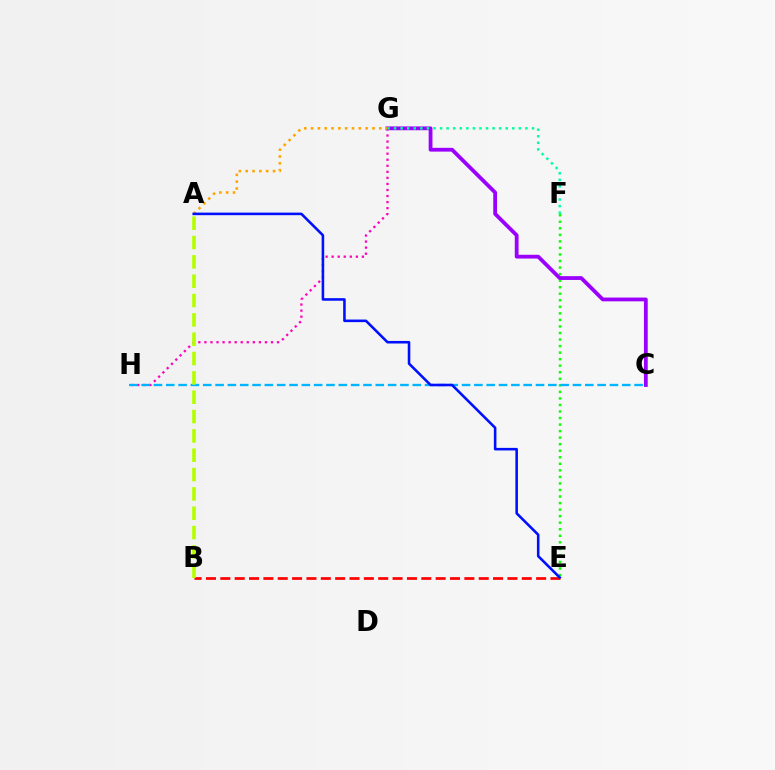{('G', 'H'): [{'color': '#ff00bd', 'line_style': 'dotted', 'thickness': 1.64}], ('E', 'F'): [{'color': '#08ff00', 'line_style': 'dotted', 'thickness': 1.78}], ('B', 'E'): [{'color': '#ff0000', 'line_style': 'dashed', 'thickness': 1.95}], ('C', 'G'): [{'color': '#9b00ff', 'line_style': 'solid', 'thickness': 2.73}], ('F', 'G'): [{'color': '#00ff9d', 'line_style': 'dotted', 'thickness': 1.78}], ('C', 'H'): [{'color': '#00b5ff', 'line_style': 'dashed', 'thickness': 1.67}], ('A', 'G'): [{'color': '#ffa500', 'line_style': 'dotted', 'thickness': 1.85}], ('A', 'B'): [{'color': '#b3ff00', 'line_style': 'dashed', 'thickness': 2.63}], ('A', 'E'): [{'color': '#0010ff', 'line_style': 'solid', 'thickness': 1.85}]}